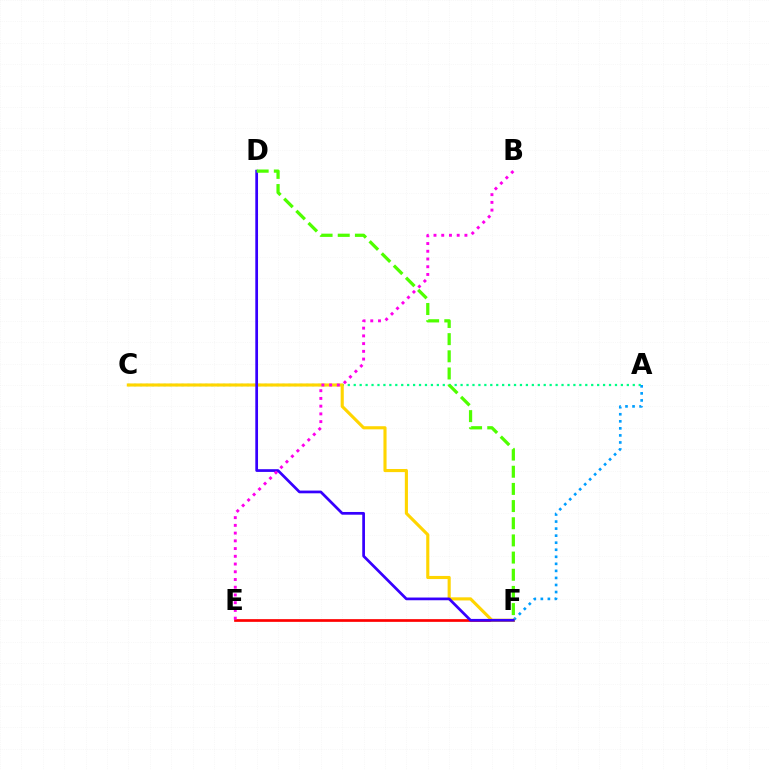{('E', 'F'): [{'color': '#ff0000', 'line_style': 'solid', 'thickness': 1.95}], ('A', 'C'): [{'color': '#00ff86', 'line_style': 'dotted', 'thickness': 1.61}], ('A', 'F'): [{'color': '#009eff', 'line_style': 'dotted', 'thickness': 1.91}], ('C', 'F'): [{'color': '#ffd500', 'line_style': 'solid', 'thickness': 2.25}], ('D', 'F'): [{'color': '#3700ff', 'line_style': 'solid', 'thickness': 1.96}, {'color': '#4fff00', 'line_style': 'dashed', 'thickness': 2.33}], ('B', 'E'): [{'color': '#ff00ed', 'line_style': 'dotted', 'thickness': 2.1}]}